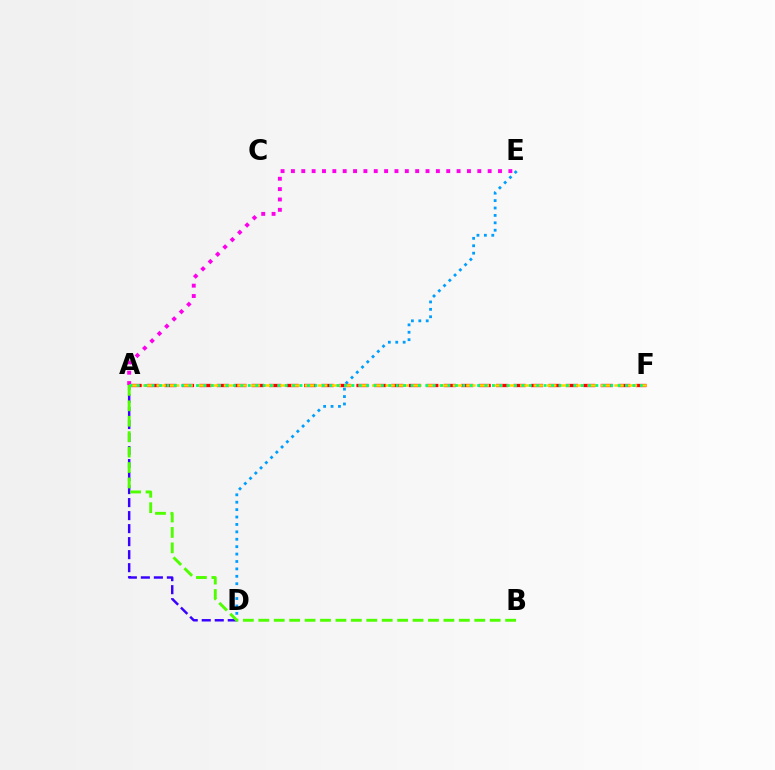{('A', 'E'): [{'color': '#ff00ed', 'line_style': 'dotted', 'thickness': 2.81}], ('D', 'E'): [{'color': '#009eff', 'line_style': 'dotted', 'thickness': 2.01}], ('A', 'F'): [{'color': '#ff0000', 'line_style': 'dashed', 'thickness': 2.37}, {'color': '#ffd500', 'line_style': 'dashed', 'thickness': 1.83}, {'color': '#00ff86', 'line_style': 'dotted', 'thickness': 2.01}], ('A', 'D'): [{'color': '#3700ff', 'line_style': 'dashed', 'thickness': 1.77}], ('A', 'B'): [{'color': '#4fff00', 'line_style': 'dashed', 'thickness': 2.1}]}